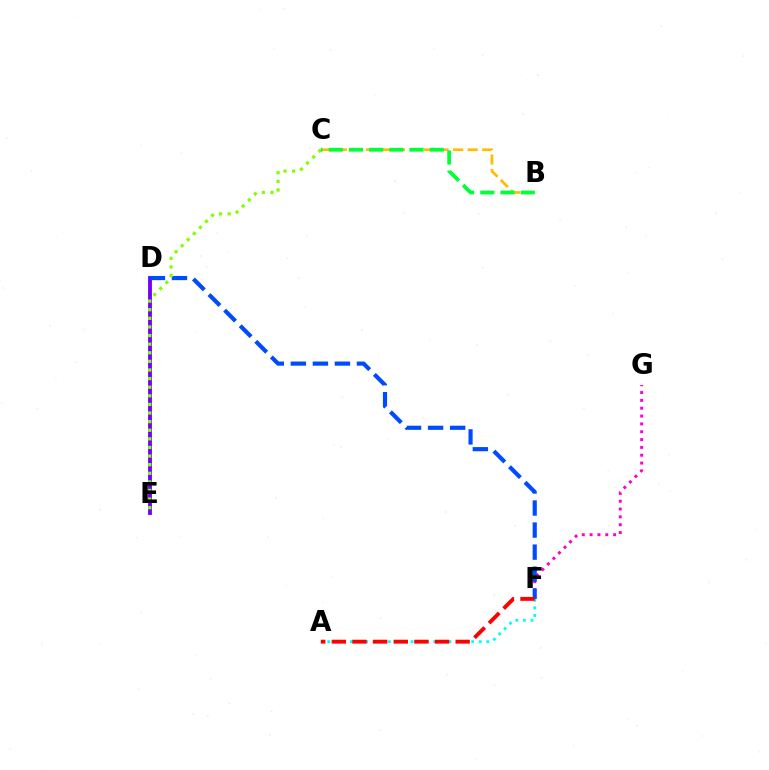{('F', 'G'): [{'color': '#ff00cf', 'line_style': 'dotted', 'thickness': 2.13}], ('A', 'F'): [{'color': '#00fff6', 'line_style': 'dotted', 'thickness': 2.06}, {'color': '#ff0000', 'line_style': 'dashed', 'thickness': 2.8}], ('D', 'E'): [{'color': '#7200ff', 'line_style': 'solid', 'thickness': 2.77}], ('D', 'F'): [{'color': '#004bff', 'line_style': 'dashed', 'thickness': 2.99}], ('C', 'E'): [{'color': '#84ff00', 'line_style': 'dotted', 'thickness': 2.34}], ('B', 'C'): [{'color': '#ffbd00', 'line_style': 'dashed', 'thickness': 1.97}, {'color': '#00ff39', 'line_style': 'dashed', 'thickness': 2.74}]}